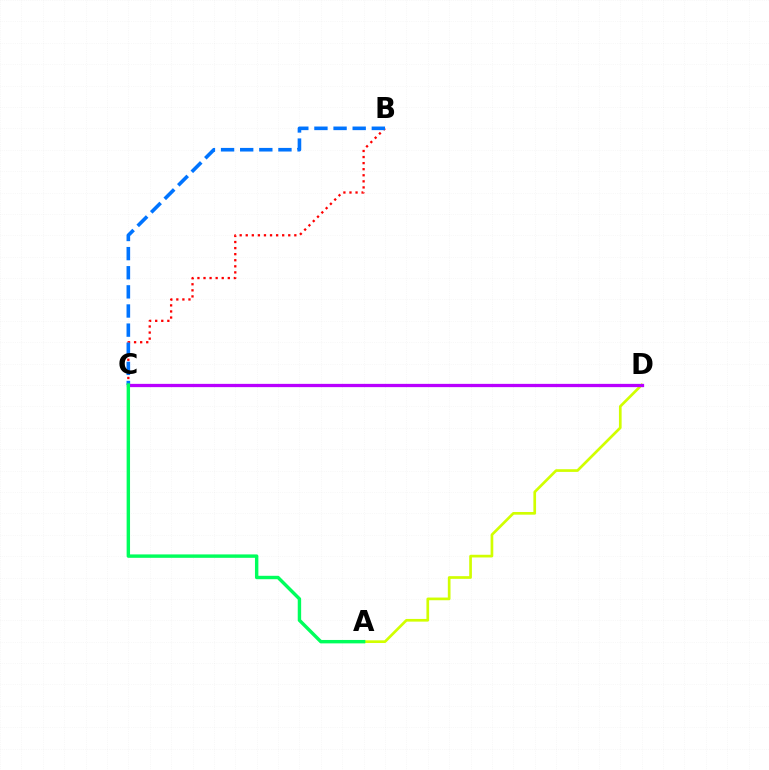{('A', 'D'): [{'color': '#d1ff00', 'line_style': 'solid', 'thickness': 1.94}], ('B', 'C'): [{'color': '#ff0000', 'line_style': 'dotted', 'thickness': 1.65}, {'color': '#0074ff', 'line_style': 'dashed', 'thickness': 2.6}], ('C', 'D'): [{'color': '#b900ff', 'line_style': 'solid', 'thickness': 2.35}], ('A', 'C'): [{'color': '#00ff5c', 'line_style': 'solid', 'thickness': 2.46}]}